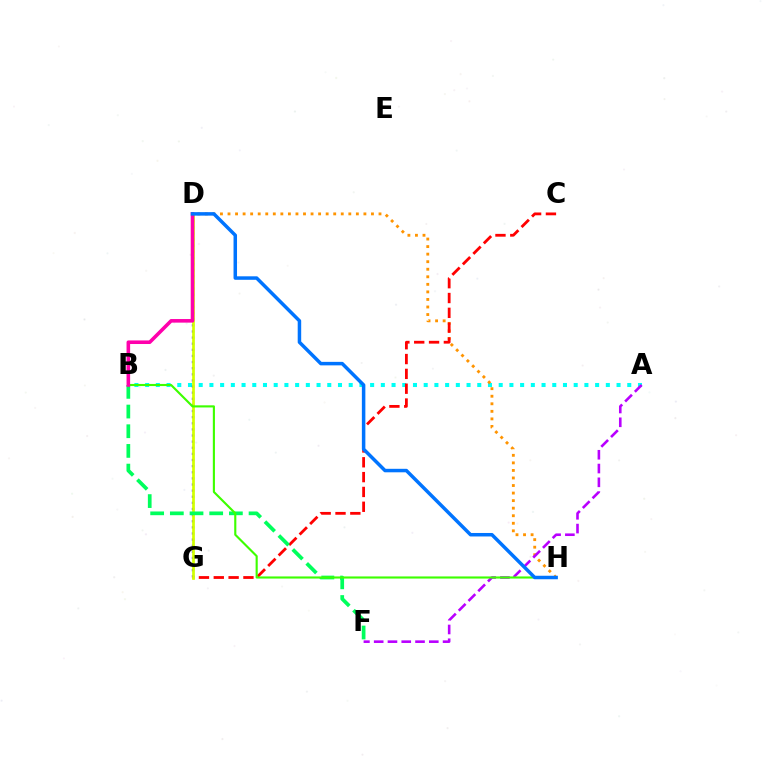{('A', 'B'): [{'color': '#00fff6', 'line_style': 'dotted', 'thickness': 2.91}], ('D', 'H'): [{'color': '#ff9400', 'line_style': 'dotted', 'thickness': 2.05}, {'color': '#0074ff', 'line_style': 'solid', 'thickness': 2.52}], ('D', 'G'): [{'color': '#2500ff', 'line_style': 'dotted', 'thickness': 1.66}, {'color': '#d1ff00', 'line_style': 'solid', 'thickness': 1.96}], ('C', 'G'): [{'color': '#ff0000', 'line_style': 'dashed', 'thickness': 2.01}], ('A', 'F'): [{'color': '#b900ff', 'line_style': 'dashed', 'thickness': 1.87}], ('B', 'F'): [{'color': '#00ff5c', 'line_style': 'dashed', 'thickness': 2.67}], ('B', 'H'): [{'color': '#3dff00', 'line_style': 'solid', 'thickness': 1.53}], ('B', 'D'): [{'color': '#ff00ac', 'line_style': 'solid', 'thickness': 2.58}]}